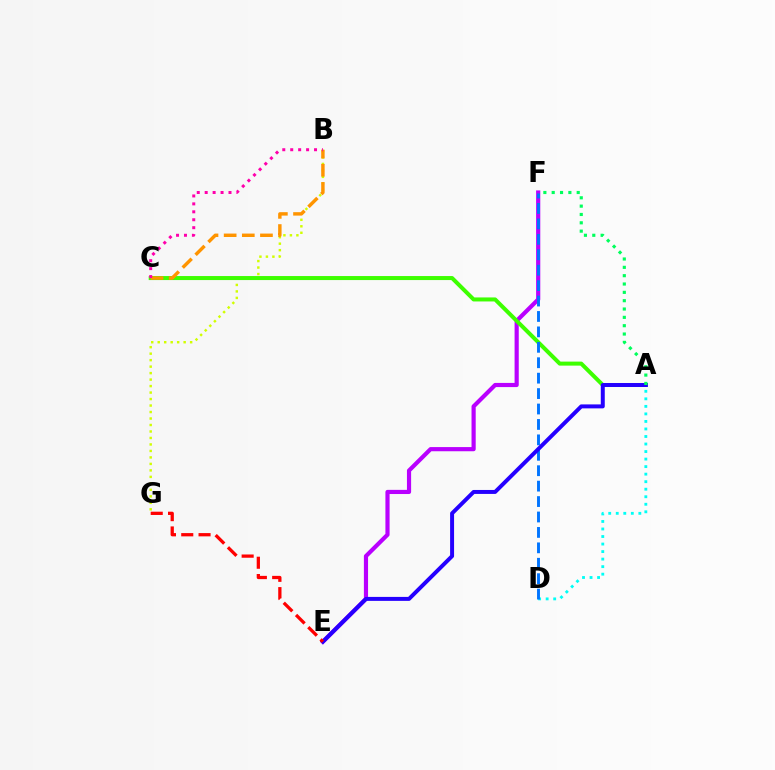{('B', 'G'): [{'color': '#d1ff00', 'line_style': 'dotted', 'thickness': 1.76}], ('E', 'F'): [{'color': '#b900ff', 'line_style': 'solid', 'thickness': 3.0}], ('A', 'C'): [{'color': '#3dff00', 'line_style': 'solid', 'thickness': 2.89}], ('A', 'D'): [{'color': '#00fff6', 'line_style': 'dotted', 'thickness': 2.05}], ('D', 'F'): [{'color': '#0074ff', 'line_style': 'dashed', 'thickness': 2.1}], ('A', 'E'): [{'color': '#2500ff', 'line_style': 'solid', 'thickness': 2.86}], ('A', 'F'): [{'color': '#00ff5c', 'line_style': 'dotted', 'thickness': 2.26}], ('B', 'C'): [{'color': '#ff9400', 'line_style': 'dashed', 'thickness': 2.47}, {'color': '#ff00ac', 'line_style': 'dotted', 'thickness': 2.16}], ('E', 'G'): [{'color': '#ff0000', 'line_style': 'dashed', 'thickness': 2.35}]}